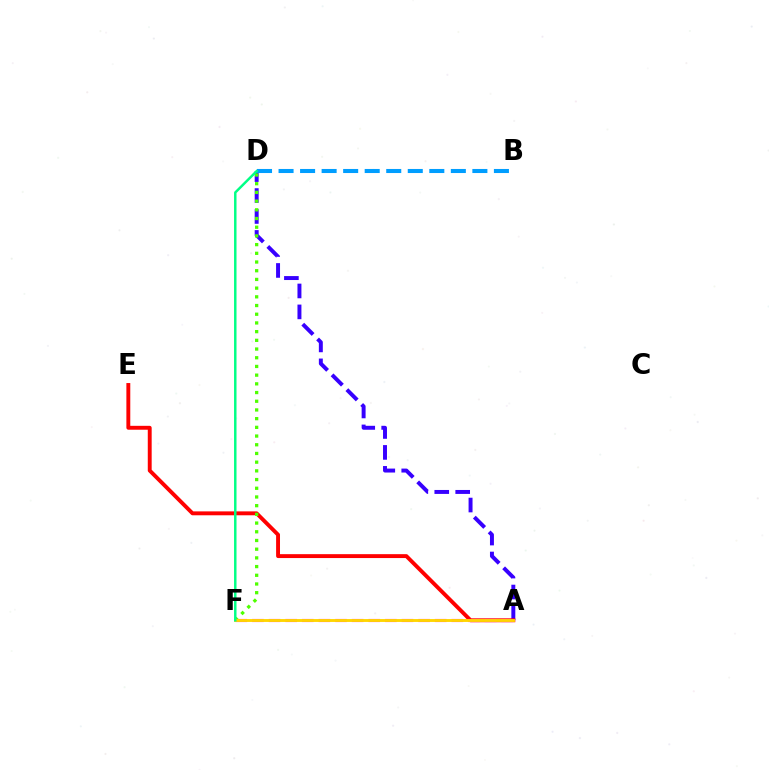{('A', 'D'): [{'color': '#3700ff', 'line_style': 'dashed', 'thickness': 2.84}], ('A', 'E'): [{'color': '#ff0000', 'line_style': 'solid', 'thickness': 2.81}], ('B', 'D'): [{'color': '#009eff', 'line_style': 'dashed', 'thickness': 2.93}], ('A', 'F'): [{'color': '#ff00ed', 'line_style': 'dashed', 'thickness': 2.26}, {'color': '#ffd500', 'line_style': 'solid', 'thickness': 2.08}], ('D', 'F'): [{'color': '#4fff00', 'line_style': 'dotted', 'thickness': 2.36}, {'color': '#00ff86', 'line_style': 'solid', 'thickness': 1.77}]}